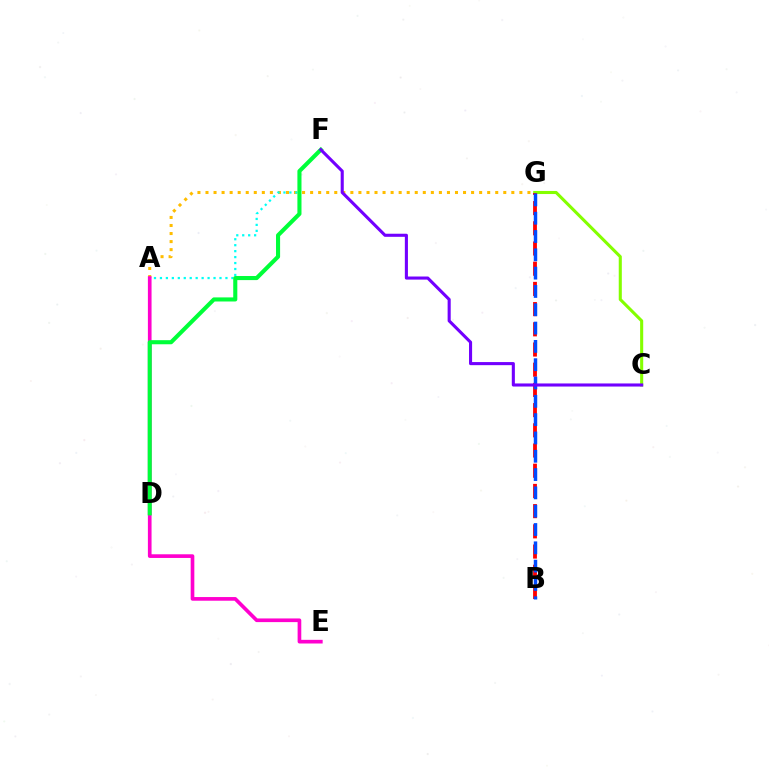{('C', 'G'): [{'color': '#84ff00', 'line_style': 'solid', 'thickness': 2.22}], ('B', 'G'): [{'color': '#ff0000', 'line_style': 'dashed', 'thickness': 2.74}, {'color': '#004bff', 'line_style': 'dashed', 'thickness': 2.49}], ('A', 'G'): [{'color': '#ffbd00', 'line_style': 'dotted', 'thickness': 2.19}], ('A', 'F'): [{'color': '#00fff6', 'line_style': 'dotted', 'thickness': 1.62}], ('A', 'E'): [{'color': '#ff00cf', 'line_style': 'solid', 'thickness': 2.64}], ('D', 'F'): [{'color': '#00ff39', 'line_style': 'solid', 'thickness': 2.94}], ('C', 'F'): [{'color': '#7200ff', 'line_style': 'solid', 'thickness': 2.22}]}